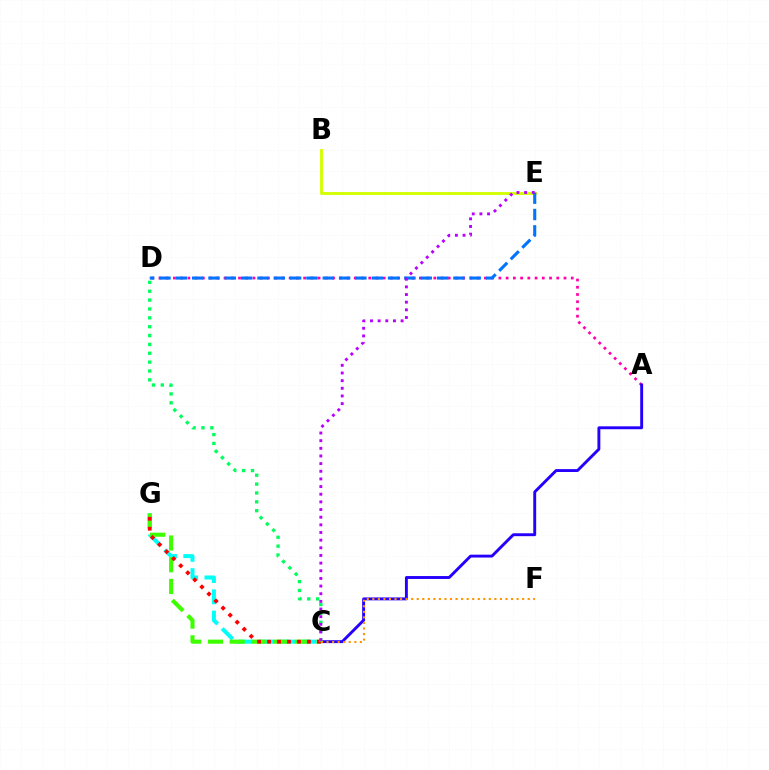{('C', 'G'): [{'color': '#00fff6', 'line_style': 'dashed', 'thickness': 2.89}, {'color': '#3dff00', 'line_style': 'dashed', 'thickness': 2.95}, {'color': '#ff0000', 'line_style': 'dotted', 'thickness': 2.71}], ('A', 'D'): [{'color': '#ff00ac', 'line_style': 'dotted', 'thickness': 1.97}], ('B', 'E'): [{'color': '#d1ff00', 'line_style': 'solid', 'thickness': 2.06}], ('A', 'C'): [{'color': '#2500ff', 'line_style': 'solid', 'thickness': 2.09}], ('C', 'D'): [{'color': '#00ff5c', 'line_style': 'dotted', 'thickness': 2.41}], ('D', 'E'): [{'color': '#0074ff', 'line_style': 'dashed', 'thickness': 2.22}], ('C', 'E'): [{'color': '#b900ff', 'line_style': 'dotted', 'thickness': 2.08}], ('C', 'F'): [{'color': '#ff9400', 'line_style': 'dotted', 'thickness': 1.51}]}